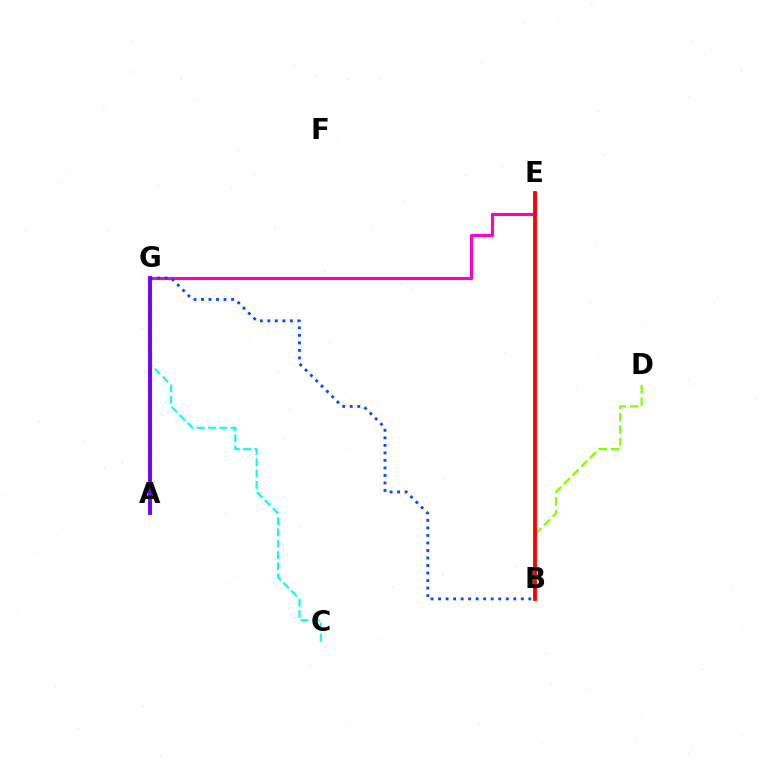{('E', 'G'): [{'color': '#ff00cf', 'line_style': 'solid', 'thickness': 2.23}], ('A', 'G'): [{'color': '#00ff39', 'line_style': 'dashed', 'thickness': 2.28}, {'color': '#ffbd00', 'line_style': 'dotted', 'thickness': 2.0}, {'color': '#7200ff', 'line_style': 'solid', 'thickness': 2.79}], ('C', 'G'): [{'color': '#00fff6', 'line_style': 'dashed', 'thickness': 1.53}], ('B', 'D'): [{'color': '#84ff00', 'line_style': 'dashed', 'thickness': 1.68}], ('B', 'E'): [{'color': '#ff0000', 'line_style': 'solid', 'thickness': 2.76}], ('B', 'G'): [{'color': '#004bff', 'line_style': 'dotted', 'thickness': 2.04}]}